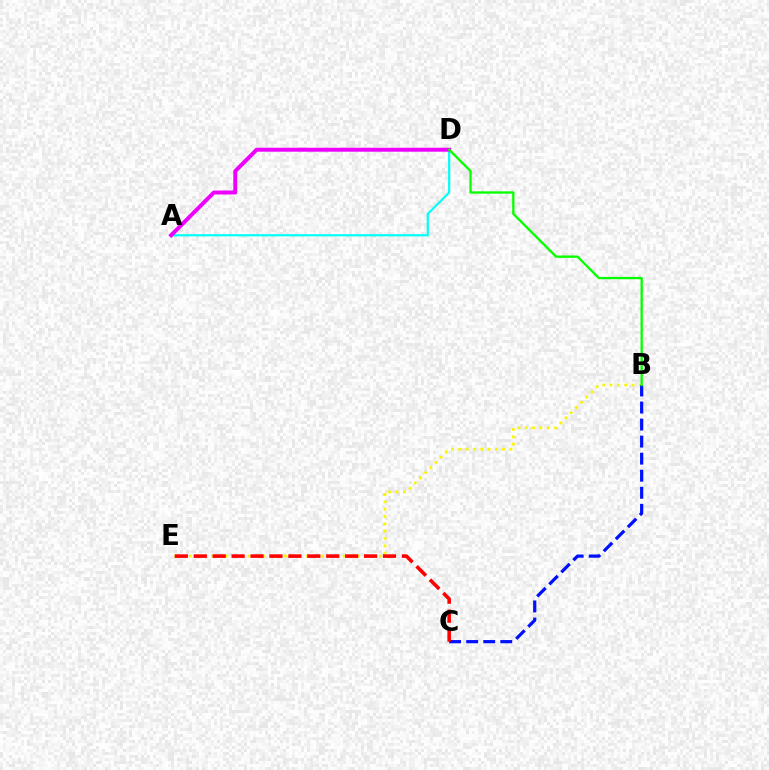{('B', 'E'): [{'color': '#fcf500', 'line_style': 'dotted', 'thickness': 1.99}], ('A', 'D'): [{'color': '#00fff6', 'line_style': 'solid', 'thickness': 1.59}, {'color': '#ee00ff', 'line_style': 'solid', 'thickness': 2.85}], ('B', 'C'): [{'color': '#0010ff', 'line_style': 'dashed', 'thickness': 2.32}], ('C', 'E'): [{'color': '#ff0000', 'line_style': 'dashed', 'thickness': 2.57}], ('B', 'D'): [{'color': '#08ff00', 'line_style': 'solid', 'thickness': 1.68}]}